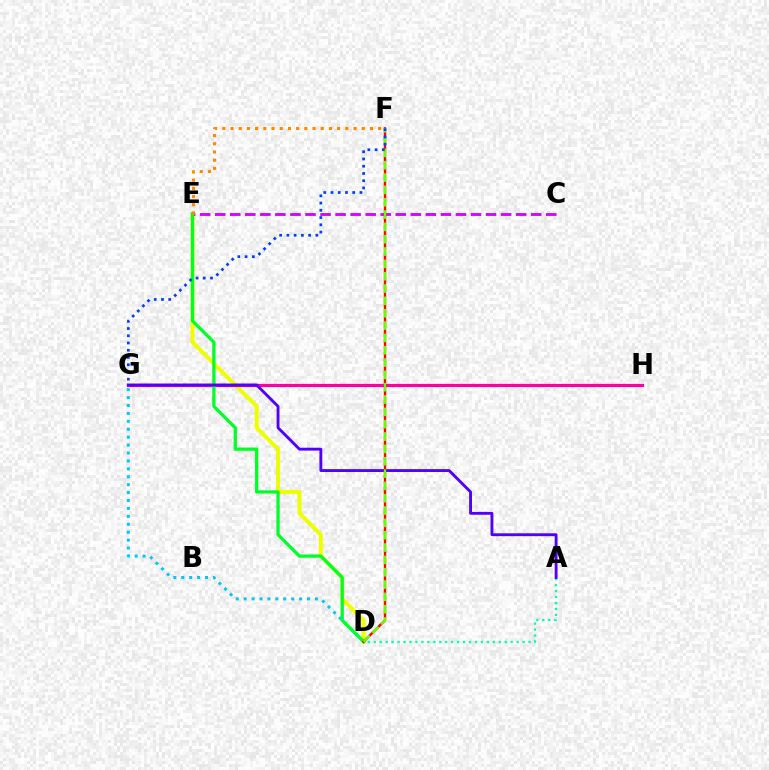{('D', 'E'): [{'color': '#eeff00', 'line_style': 'solid', 'thickness': 2.88}, {'color': '#00ff27', 'line_style': 'solid', 'thickness': 2.34}], ('G', 'H'): [{'color': '#ff00a0', 'line_style': 'solid', 'thickness': 2.28}], ('A', 'D'): [{'color': '#00ffaf', 'line_style': 'dotted', 'thickness': 1.62}], ('C', 'E'): [{'color': '#d600ff', 'line_style': 'dashed', 'thickness': 2.04}], ('D', 'G'): [{'color': '#00c7ff', 'line_style': 'dotted', 'thickness': 2.15}], ('E', 'F'): [{'color': '#ff8800', 'line_style': 'dotted', 'thickness': 2.23}], ('D', 'F'): [{'color': '#ff0000', 'line_style': 'solid', 'thickness': 1.71}, {'color': '#66ff00', 'line_style': 'dashed', 'thickness': 1.68}], ('A', 'G'): [{'color': '#4f00ff', 'line_style': 'solid', 'thickness': 2.06}], ('F', 'G'): [{'color': '#003fff', 'line_style': 'dotted', 'thickness': 1.97}]}